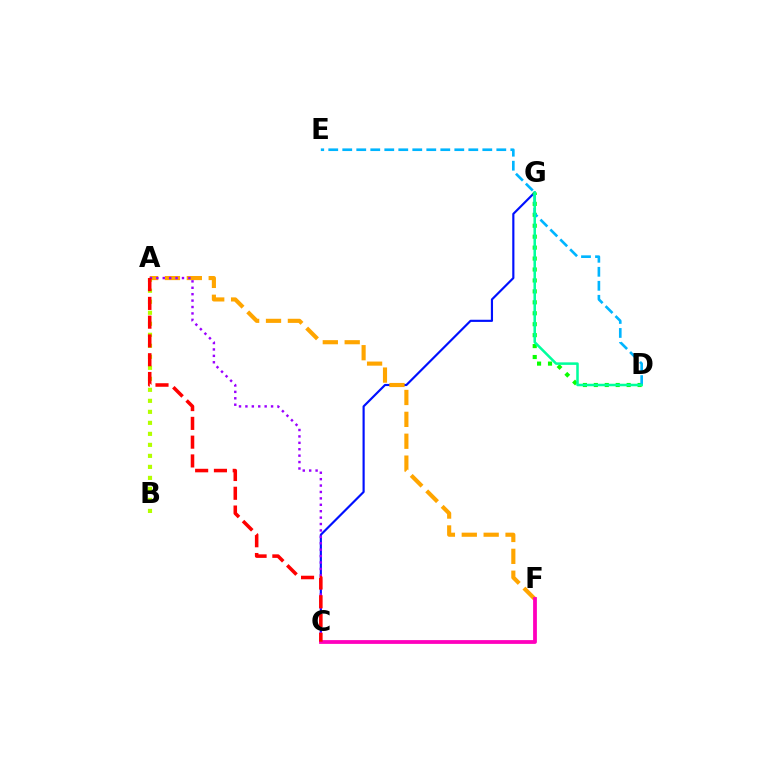{('A', 'B'): [{'color': '#b3ff00', 'line_style': 'dotted', 'thickness': 2.99}], ('C', 'G'): [{'color': '#0010ff', 'line_style': 'solid', 'thickness': 1.56}], ('D', 'G'): [{'color': '#08ff00', 'line_style': 'dotted', 'thickness': 2.97}, {'color': '#00ff9d', 'line_style': 'solid', 'thickness': 1.83}], ('A', 'F'): [{'color': '#ffa500', 'line_style': 'dashed', 'thickness': 2.97}], ('C', 'F'): [{'color': '#ff00bd', 'line_style': 'solid', 'thickness': 2.72}], ('D', 'E'): [{'color': '#00b5ff', 'line_style': 'dashed', 'thickness': 1.9}], ('A', 'C'): [{'color': '#9b00ff', 'line_style': 'dotted', 'thickness': 1.74}, {'color': '#ff0000', 'line_style': 'dashed', 'thickness': 2.55}]}